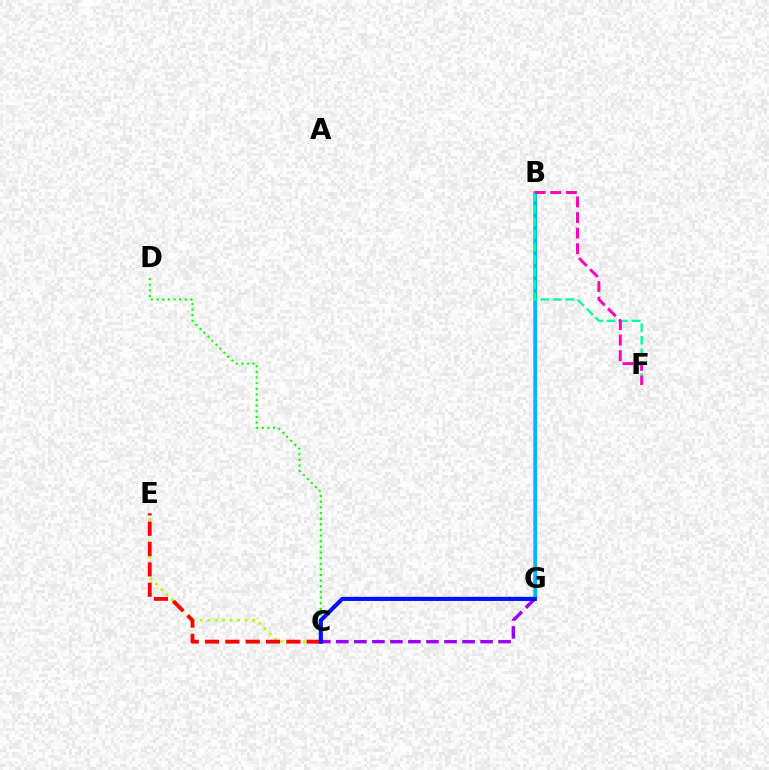{('B', 'G'): [{'color': '#ffa500', 'line_style': 'solid', 'thickness': 2.92}, {'color': '#00b5ff', 'line_style': 'solid', 'thickness': 2.32}], ('C', 'D'): [{'color': '#08ff00', 'line_style': 'dotted', 'thickness': 1.53}], ('C', 'E'): [{'color': '#b3ff00', 'line_style': 'dotted', 'thickness': 2.03}, {'color': '#ff0000', 'line_style': 'dashed', 'thickness': 2.76}], ('C', 'G'): [{'color': '#9b00ff', 'line_style': 'dashed', 'thickness': 2.45}, {'color': '#0010ff', 'line_style': 'solid', 'thickness': 2.96}], ('B', 'F'): [{'color': '#00ff9d', 'line_style': 'dashed', 'thickness': 1.7}, {'color': '#ff00bd', 'line_style': 'dashed', 'thickness': 2.12}]}